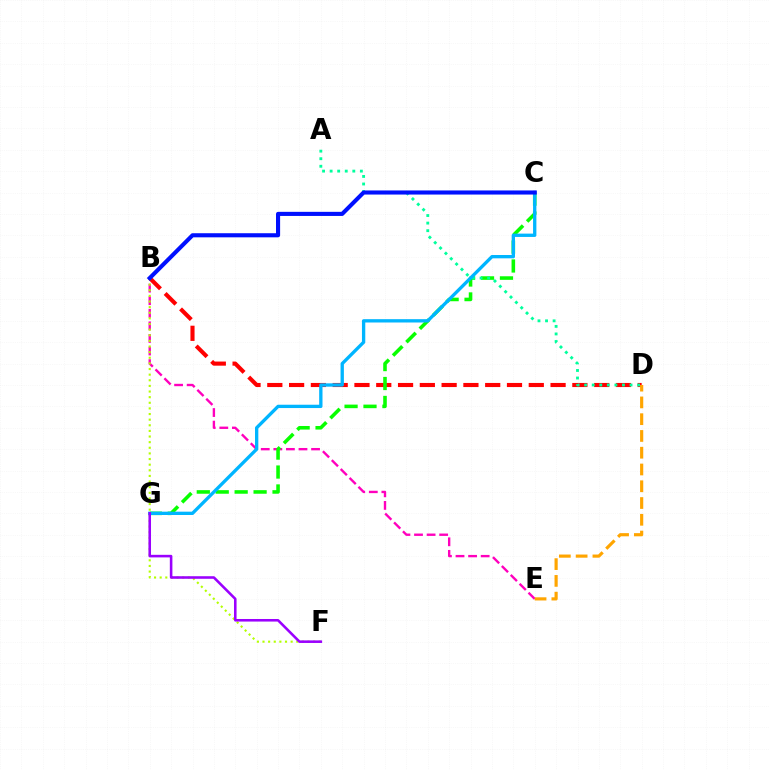{('B', 'D'): [{'color': '#ff0000', 'line_style': 'dashed', 'thickness': 2.96}], ('B', 'E'): [{'color': '#ff00bd', 'line_style': 'dashed', 'thickness': 1.71}], ('C', 'G'): [{'color': '#08ff00', 'line_style': 'dashed', 'thickness': 2.57}, {'color': '#00b5ff', 'line_style': 'solid', 'thickness': 2.39}], ('B', 'F'): [{'color': '#b3ff00', 'line_style': 'dotted', 'thickness': 1.53}], ('A', 'D'): [{'color': '#00ff9d', 'line_style': 'dotted', 'thickness': 2.05}], ('F', 'G'): [{'color': '#9b00ff', 'line_style': 'solid', 'thickness': 1.85}], ('D', 'E'): [{'color': '#ffa500', 'line_style': 'dashed', 'thickness': 2.28}], ('B', 'C'): [{'color': '#0010ff', 'line_style': 'solid', 'thickness': 2.96}]}